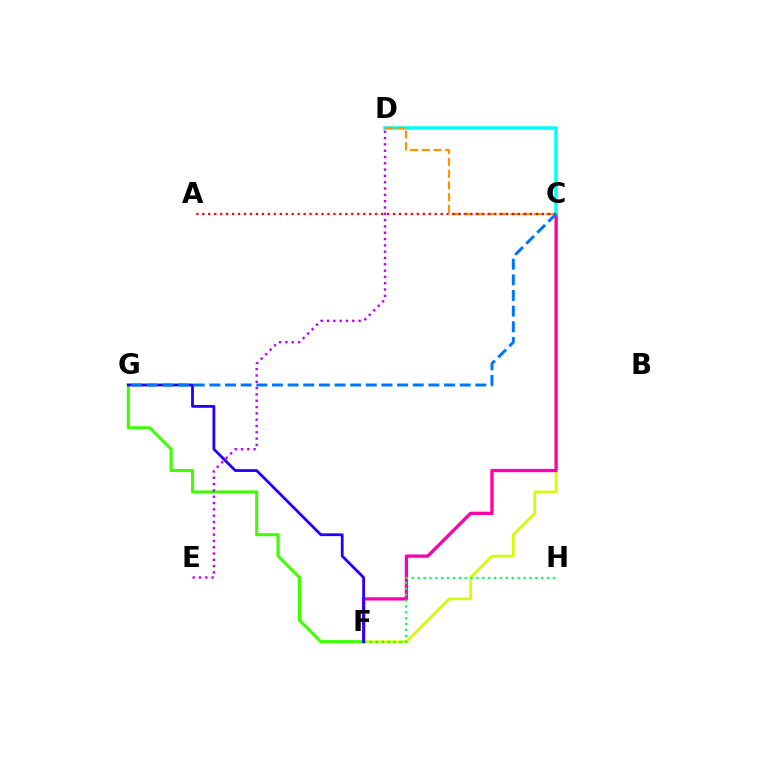{('C', 'F'): [{'color': '#d1ff00', 'line_style': 'solid', 'thickness': 1.93}, {'color': '#ff00ac', 'line_style': 'solid', 'thickness': 2.37}], ('F', 'G'): [{'color': '#3dff00', 'line_style': 'solid', 'thickness': 2.22}, {'color': '#2500ff', 'line_style': 'solid', 'thickness': 2.01}], ('F', 'H'): [{'color': '#00ff5c', 'line_style': 'dotted', 'thickness': 1.6}], ('C', 'D'): [{'color': '#00fff6', 'line_style': 'solid', 'thickness': 2.53}, {'color': '#ff9400', 'line_style': 'dashed', 'thickness': 1.59}], ('D', 'E'): [{'color': '#b900ff', 'line_style': 'dotted', 'thickness': 1.71}], ('A', 'C'): [{'color': '#ff0000', 'line_style': 'dotted', 'thickness': 1.62}], ('C', 'G'): [{'color': '#0074ff', 'line_style': 'dashed', 'thickness': 2.13}]}